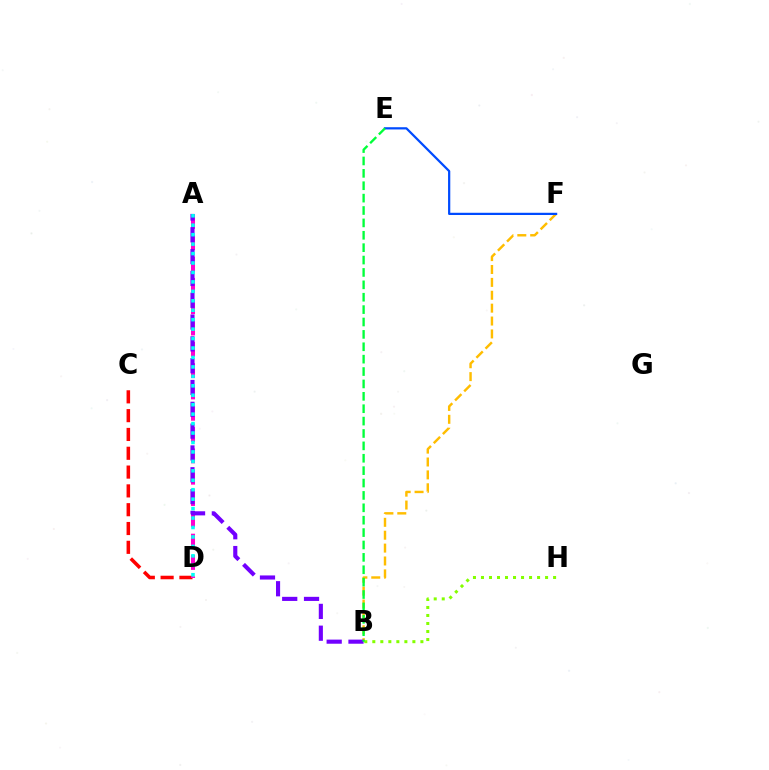{('B', 'F'): [{'color': '#ffbd00', 'line_style': 'dashed', 'thickness': 1.75}], ('C', 'D'): [{'color': '#ff0000', 'line_style': 'dashed', 'thickness': 2.56}], ('B', 'H'): [{'color': '#84ff00', 'line_style': 'dotted', 'thickness': 2.18}], ('A', 'D'): [{'color': '#ff00cf', 'line_style': 'dashed', 'thickness': 2.9}, {'color': '#00fff6', 'line_style': 'dotted', 'thickness': 2.57}], ('A', 'B'): [{'color': '#7200ff', 'line_style': 'dashed', 'thickness': 2.96}], ('E', 'F'): [{'color': '#004bff', 'line_style': 'solid', 'thickness': 1.61}], ('B', 'E'): [{'color': '#00ff39', 'line_style': 'dashed', 'thickness': 1.68}]}